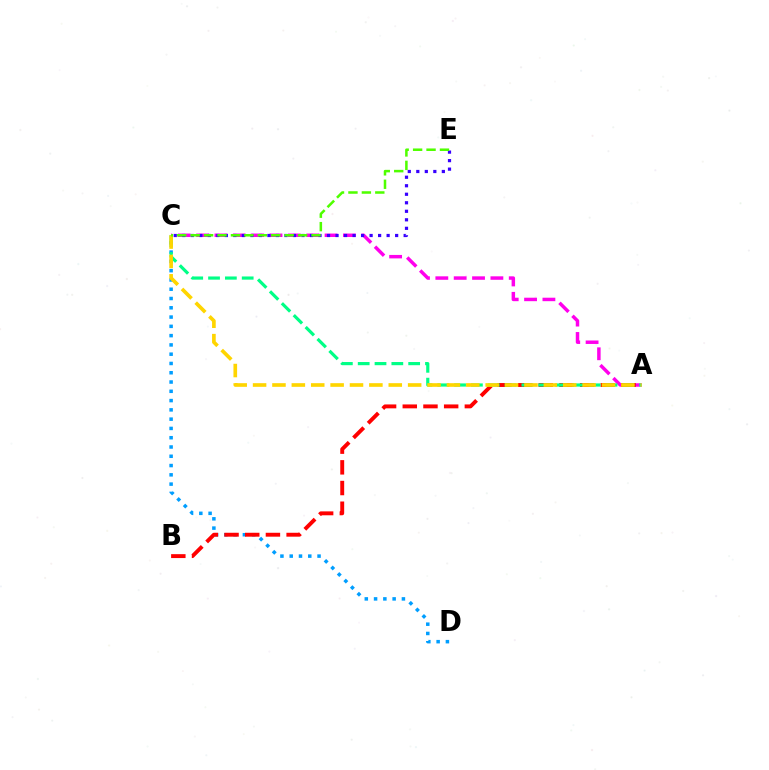{('A', 'C'): [{'color': '#ff00ed', 'line_style': 'dashed', 'thickness': 2.49}, {'color': '#00ff86', 'line_style': 'dashed', 'thickness': 2.29}, {'color': '#ffd500', 'line_style': 'dashed', 'thickness': 2.63}], ('C', 'D'): [{'color': '#009eff', 'line_style': 'dotted', 'thickness': 2.52}], ('A', 'B'): [{'color': '#ff0000', 'line_style': 'dashed', 'thickness': 2.81}], ('C', 'E'): [{'color': '#3700ff', 'line_style': 'dotted', 'thickness': 2.31}, {'color': '#4fff00', 'line_style': 'dashed', 'thickness': 1.82}]}